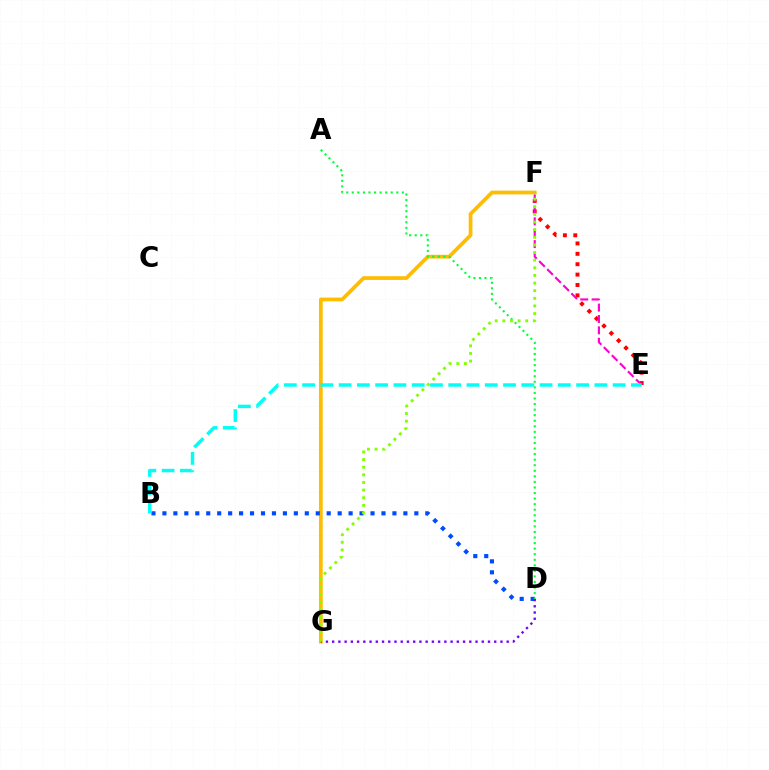{('F', 'G'): [{'color': '#ffbd00', 'line_style': 'solid', 'thickness': 2.69}, {'color': '#84ff00', 'line_style': 'dotted', 'thickness': 2.07}], ('E', 'F'): [{'color': '#ff0000', 'line_style': 'dotted', 'thickness': 2.82}, {'color': '#ff00cf', 'line_style': 'dashed', 'thickness': 1.55}], ('B', 'D'): [{'color': '#004bff', 'line_style': 'dotted', 'thickness': 2.98}], ('D', 'G'): [{'color': '#7200ff', 'line_style': 'dotted', 'thickness': 1.69}], ('A', 'D'): [{'color': '#00ff39', 'line_style': 'dotted', 'thickness': 1.51}], ('B', 'E'): [{'color': '#00fff6', 'line_style': 'dashed', 'thickness': 2.48}]}